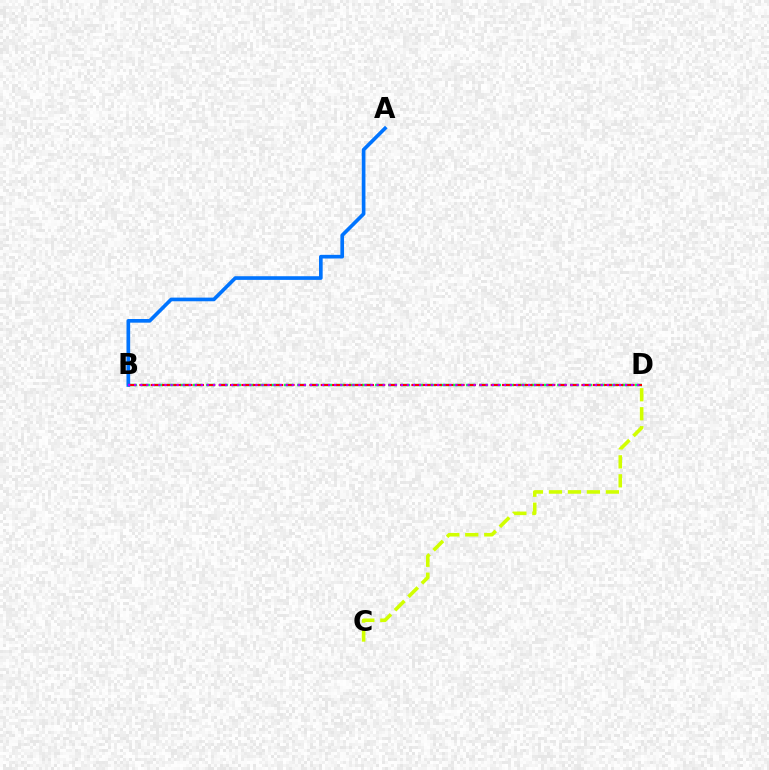{('B', 'D'): [{'color': '#00ff5c', 'line_style': 'dashed', 'thickness': 1.77}, {'color': '#ff0000', 'line_style': 'dashed', 'thickness': 1.54}, {'color': '#b900ff', 'line_style': 'dotted', 'thickness': 1.65}], ('C', 'D'): [{'color': '#d1ff00', 'line_style': 'dashed', 'thickness': 2.58}], ('A', 'B'): [{'color': '#0074ff', 'line_style': 'solid', 'thickness': 2.64}]}